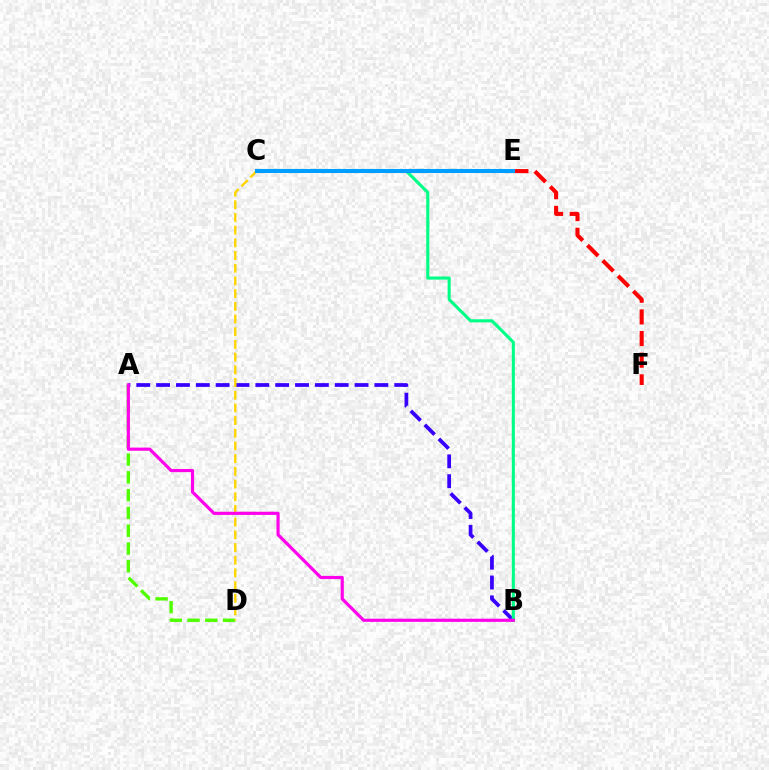{('A', 'D'): [{'color': '#4fff00', 'line_style': 'dashed', 'thickness': 2.42}], ('A', 'B'): [{'color': '#3700ff', 'line_style': 'dashed', 'thickness': 2.7}, {'color': '#ff00ed', 'line_style': 'solid', 'thickness': 2.27}], ('C', 'D'): [{'color': '#ffd500', 'line_style': 'dashed', 'thickness': 1.72}], ('E', 'F'): [{'color': '#ff0000', 'line_style': 'dashed', 'thickness': 2.94}], ('B', 'C'): [{'color': '#00ff86', 'line_style': 'solid', 'thickness': 2.23}], ('C', 'E'): [{'color': '#009eff', 'line_style': 'solid', 'thickness': 2.94}]}